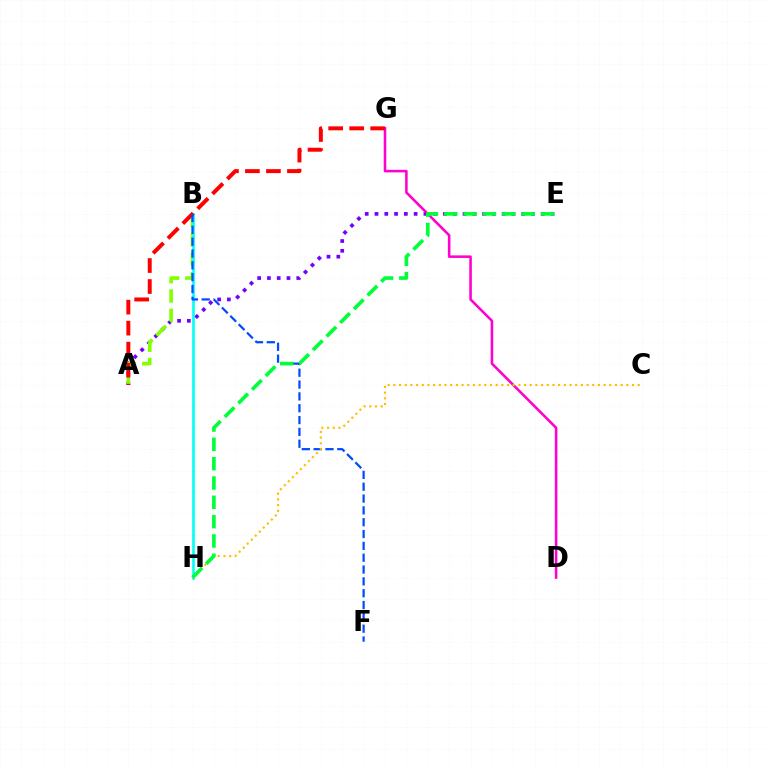{('A', 'E'): [{'color': '#7200ff', 'line_style': 'dotted', 'thickness': 2.66}], ('D', 'G'): [{'color': '#ff00cf', 'line_style': 'solid', 'thickness': 1.84}], ('A', 'B'): [{'color': '#84ff00', 'line_style': 'dashed', 'thickness': 2.63}], ('B', 'H'): [{'color': '#00fff6', 'line_style': 'solid', 'thickness': 1.9}], ('A', 'G'): [{'color': '#ff0000', 'line_style': 'dashed', 'thickness': 2.85}], ('B', 'F'): [{'color': '#004bff', 'line_style': 'dashed', 'thickness': 1.61}], ('C', 'H'): [{'color': '#ffbd00', 'line_style': 'dotted', 'thickness': 1.54}], ('E', 'H'): [{'color': '#00ff39', 'line_style': 'dashed', 'thickness': 2.63}]}